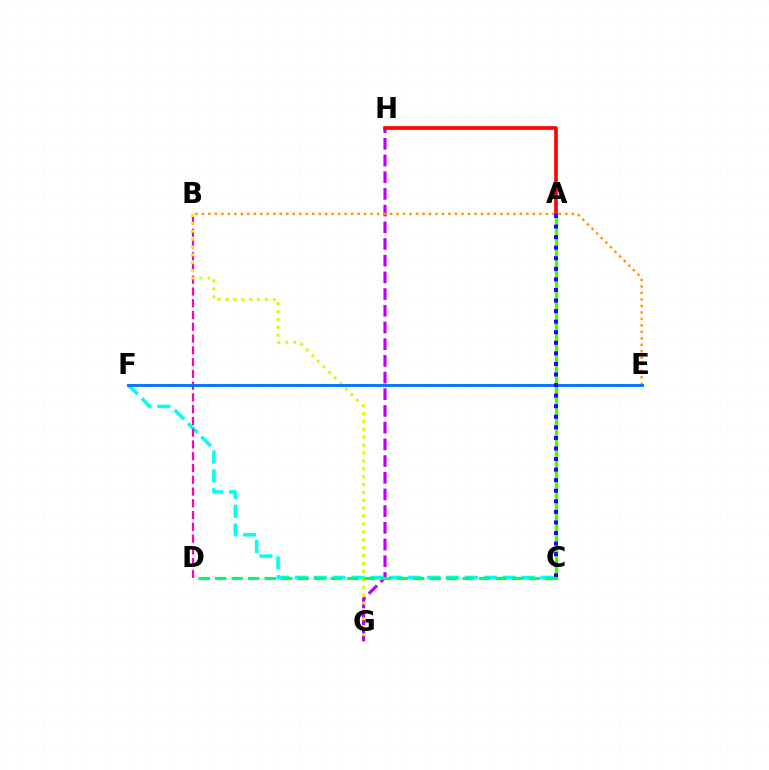{('G', 'H'): [{'color': '#b900ff', 'line_style': 'dashed', 'thickness': 2.27}], ('C', 'F'): [{'color': '#00fff6', 'line_style': 'dashed', 'thickness': 2.57}], ('A', 'C'): [{'color': '#3dff00', 'line_style': 'solid', 'thickness': 2.38}, {'color': '#2500ff', 'line_style': 'dotted', 'thickness': 2.87}], ('B', 'D'): [{'color': '#ff00ac', 'line_style': 'dashed', 'thickness': 1.6}], ('A', 'H'): [{'color': '#ff0000', 'line_style': 'solid', 'thickness': 2.62}], ('B', 'E'): [{'color': '#ff9400', 'line_style': 'dotted', 'thickness': 1.76}], ('B', 'G'): [{'color': '#d1ff00', 'line_style': 'dotted', 'thickness': 2.15}], ('E', 'F'): [{'color': '#0074ff', 'line_style': 'solid', 'thickness': 2.07}], ('C', 'D'): [{'color': '#00ff5c', 'line_style': 'dashed', 'thickness': 2.24}]}